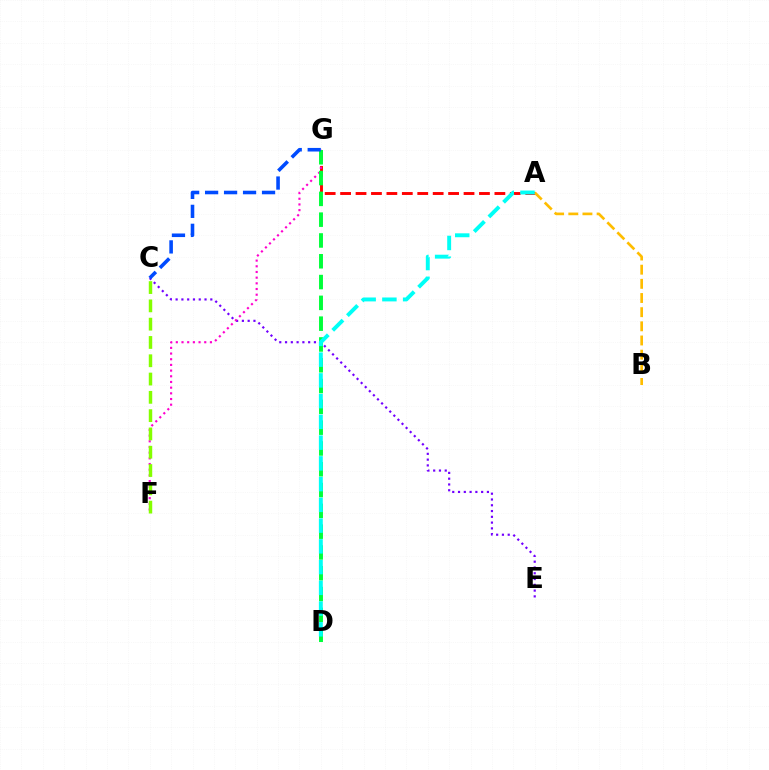{('C', 'E'): [{'color': '#7200ff', 'line_style': 'dotted', 'thickness': 1.57}], ('A', 'G'): [{'color': '#ff0000', 'line_style': 'dashed', 'thickness': 2.1}], ('F', 'G'): [{'color': '#ff00cf', 'line_style': 'dotted', 'thickness': 1.54}], ('C', 'F'): [{'color': '#84ff00', 'line_style': 'dashed', 'thickness': 2.49}], ('D', 'G'): [{'color': '#00ff39', 'line_style': 'dashed', 'thickness': 2.83}], ('A', 'B'): [{'color': '#ffbd00', 'line_style': 'dashed', 'thickness': 1.92}], ('C', 'G'): [{'color': '#004bff', 'line_style': 'dashed', 'thickness': 2.58}], ('A', 'D'): [{'color': '#00fff6', 'line_style': 'dashed', 'thickness': 2.82}]}